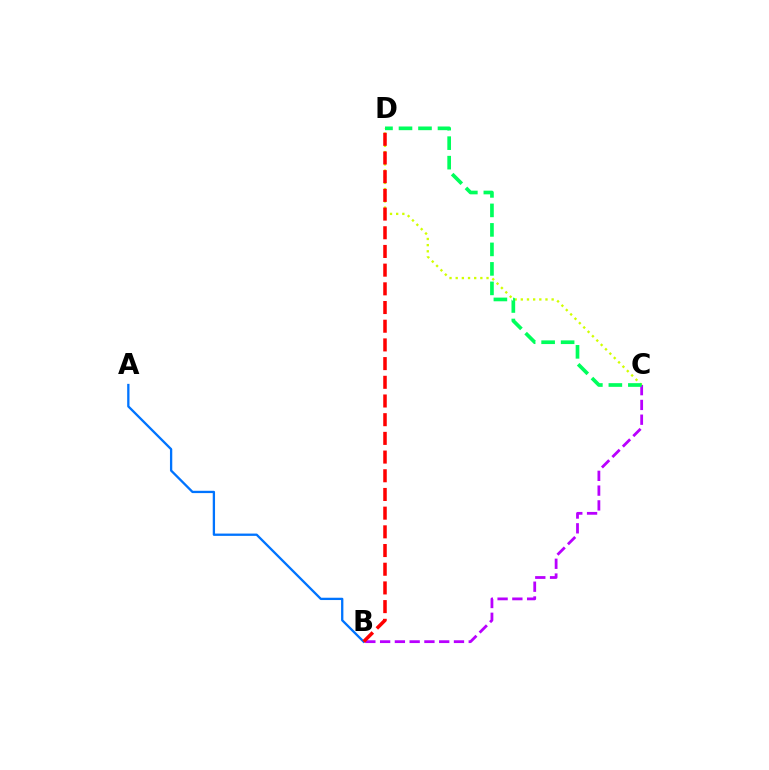{('A', 'B'): [{'color': '#0074ff', 'line_style': 'solid', 'thickness': 1.66}], ('B', 'C'): [{'color': '#b900ff', 'line_style': 'dashed', 'thickness': 2.01}], ('C', 'D'): [{'color': '#d1ff00', 'line_style': 'dotted', 'thickness': 1.67}, {'color': '#00ff5c', 'line_style': 'dashed', 'thickness': 2.65}], ('B', 'D'): [{'color': '#ff0000', 'line_style': 'dashed', 'thickness': 2.54}]}